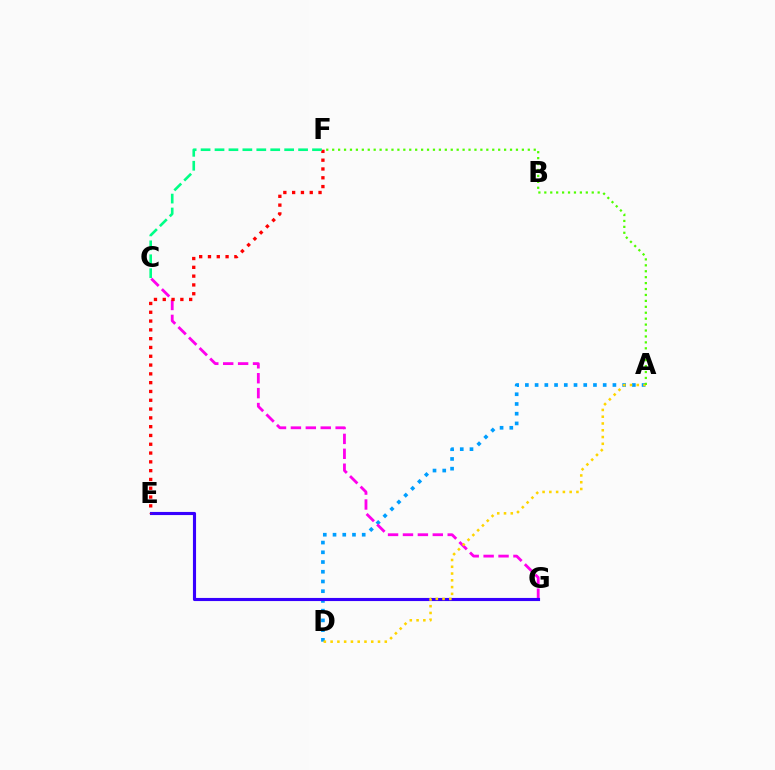{('A', 'D'): [{'color': '#009eff', 'line_style': 'dotted', 'thickness': 2.64}, {'color': '#ffd500', 'line_style': 'dotted', 'thickness': 1.84}], ('C', 'G'): [{'color': '#ff00ed', 'line_style': 'dashed', 'thickness': 2.03}], ('E', 'G'): [{'color': '#3700ff', 'line_style': 'solid', 'thickness': 2.24}], ('E', 'F'): [{'color': '#ff0000', 'line_style': 'dotted', 'thickness': 2.39}], ('A', 'F'): [{'color': '#4fff00', 'line_style': 'dotted', 'thickness': 1.61}], ('C', 'F'): [{'color': '#00ff86', 'line_style': 'dashed', 'thickness': 1.89}]}